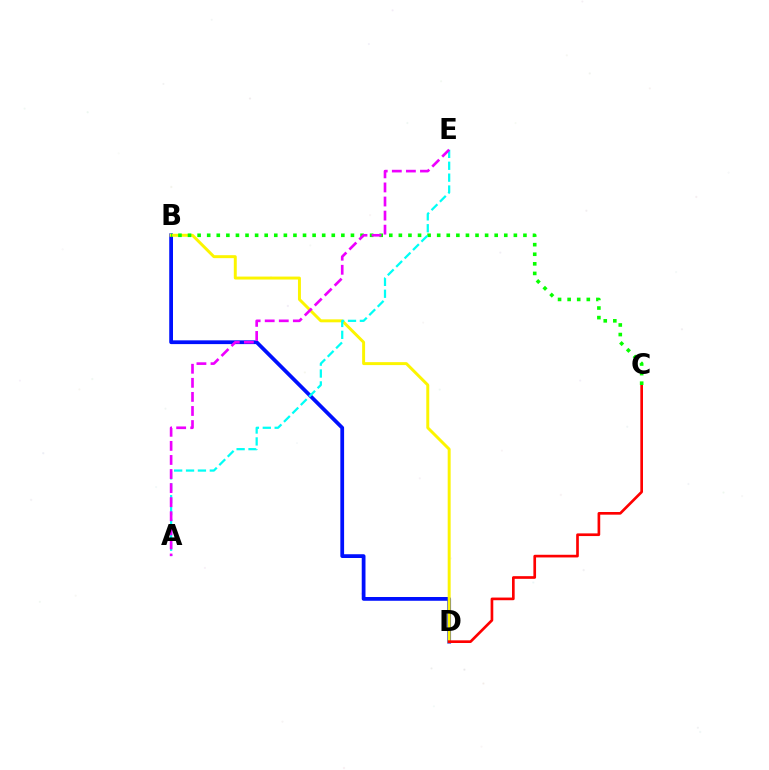{('B', 'D'): [{'color': '#0010ff', 'line_style': 'solid', 'thickness': 2.71}, {'color': '#fcf500', 'line_style': 'solid', 'thickness': 2.12}], ('C', 'D'): [{'color': '#ff0000', 'line_style': 'solid', 'thickness': 1.92}], ('B', 'C'): [{'color': '#08ff00', 'line_style': 'dotted', 'thickness': 2.6}], ('A', 'E'): [{'color': '#00fff6', 'line_style': 'dashed', 'thickness': 1.62}, {'color': '#ee00ff', 'line_style': 'dashed', 'thickness': 1.91}]}